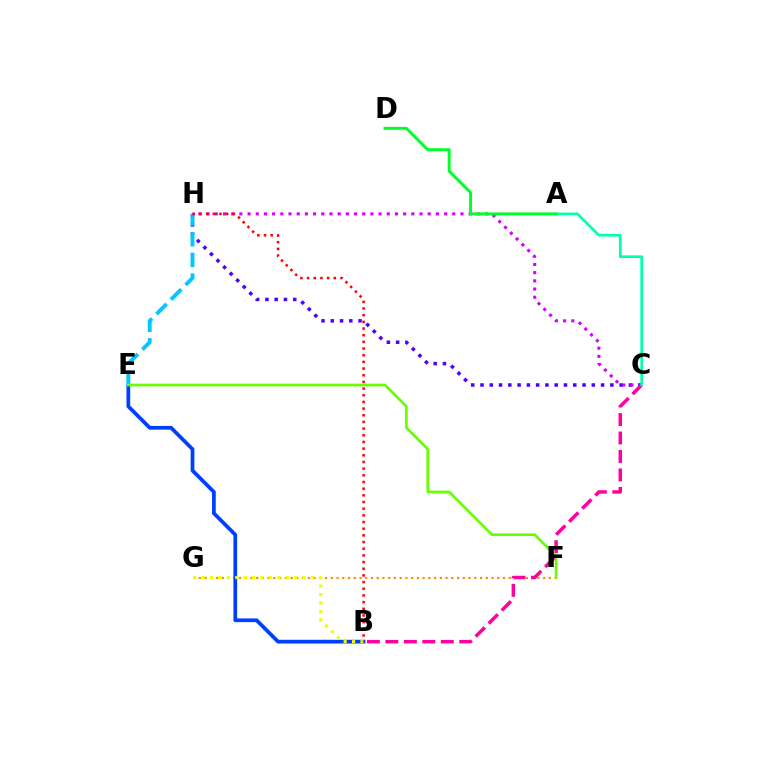{('F', 'G'): [{'color': '#ff8800', 'line_style': 'dotted', 'thickness': 1.56}], ('B', 'E'): [{'color': '#003fff', 'line_style': 'solid', 'thickness': 2.69}], ('C', 'H'): [{'color': '#4f00ff', 'line_style': 'dotted', 'thickness': 2.52}, {'color': '#d600ff', 'line_style': 'dotted', 'thickness': 2.22}], ('B', 'G'): [{'color': '#eeff00', 'line_style': 'dotted', 'thickness': 2.29}], ('E', 'H'): [{'color': '#00c7ff', 'line_style': 'dashed', 'thickness': 2.8}], ('B', 'C'): [{'color': '#ff00a0', 'line_style': 'dashed', 'thickness': 2.51}], ('A', 'C'): [{'color': '#00ffaf', 'line_style': 'solid', 'thickness': 1.92}], ('B', 'H'): [{'color': '#ff0000', 'line_style': 'dotted', 'thickness': 1.81}], ('A', 'D'): [{'color': '#00ff27', 'line_style': 'solid', 'thickness': 2.11}], ('E', 'F'): [{'color': '#66ff00', 'line_style': 'solid', 'thickness': 1.93}]}